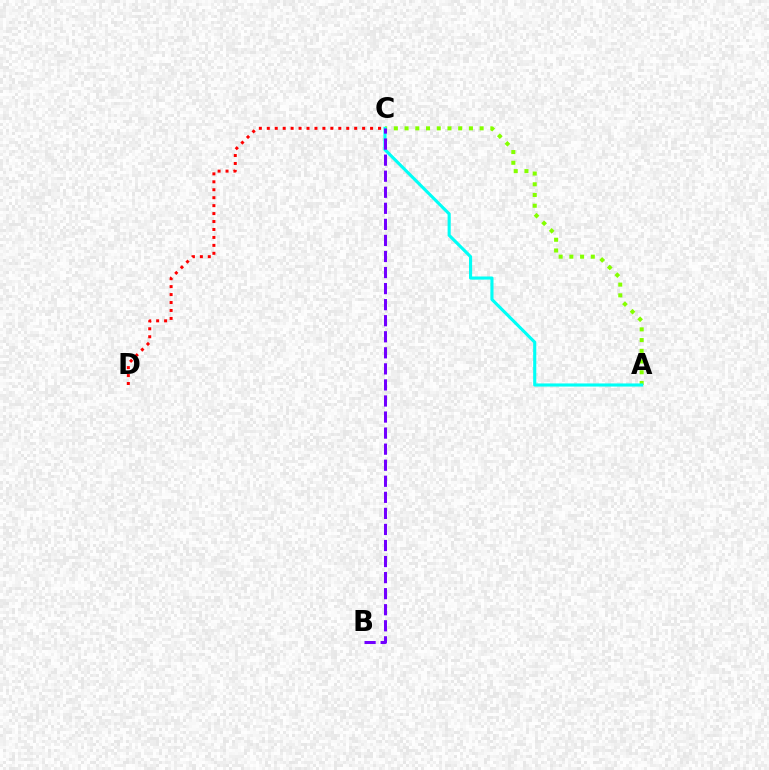{('C', 'D'): [{'color': '#ff0000', 'line_style': 'dotted', 'thickness': 2.16}], ('A', 'C'): [{'color': '#84ff00', 'line_style': 'dotted', 'thickness': 2.91}, {'color': '#00fff6', 'line_style': 'solid', 'thickness': 2.25}], ('B', 'C'): [{'color': '#7200ff', 'line_style': 'dashed', 'thickness': 2.18}]}